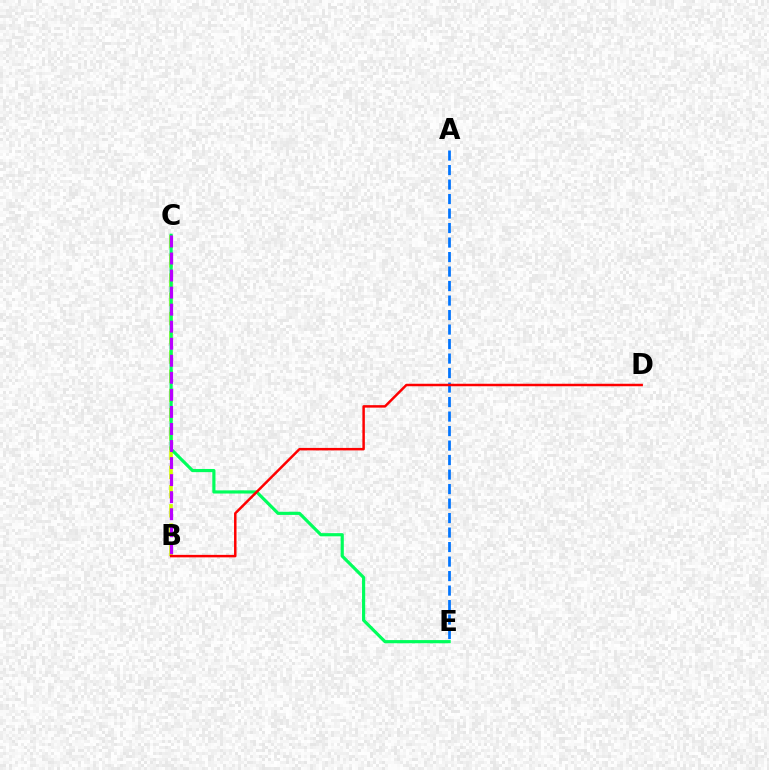{('B', 'C'): [{'color': '#d1ff00', 'line_style': 'dashed', 'thickness': 2.61}, {'color': '#b900ff', 'line_style': 'dashed', 'thickness': 2.32}], ('C', 'E'): [{'color': '#00ff5c', 'line_style': 'solid', 'thickness': 2.28}], ('A', 'E'): [{'color': '#0074ff', 'line_style': 'dashed', 'thickness': 1.97}], ('B', 'D'): [{'color': '#ff0000', 'line_style': 'solid', 'thickness': 1.79}]}